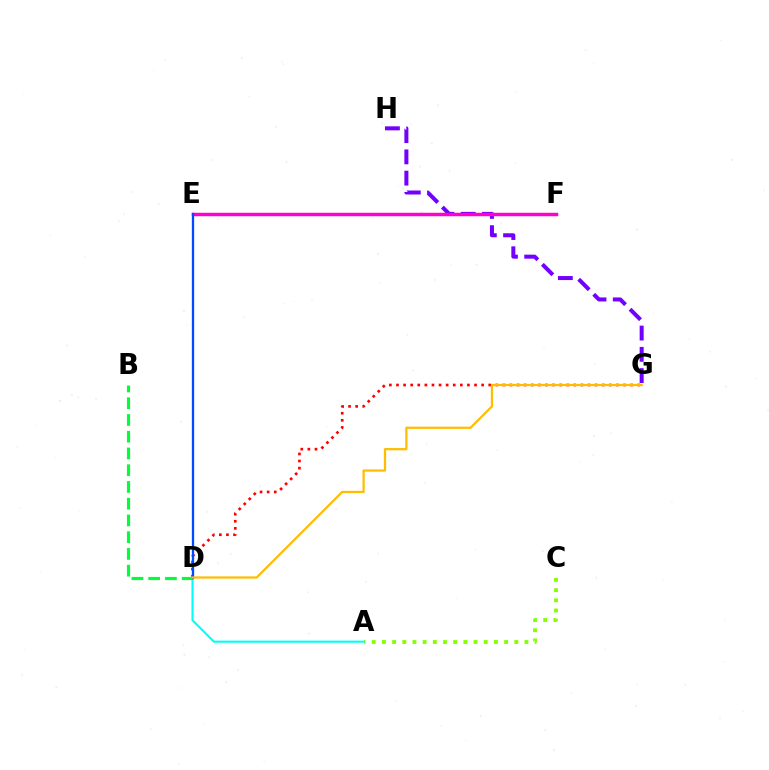{('G', 'H'): [{'color': '#7200ff', 'line_style': 'dashed', 'thickness': 2.89}], ('A', 'C'): [{'color': '#84ff00', 'line_style': 'dotted', 'thickness': 2.77}], ('E', 'F'): [{'color': '#ff00cf', 'line_style': 'solid', 'thickness': 2.49}], ('D', 'G'): [{'color': '#ff0000', 'line_style': 'dotted', 'thickness': 1.93}, {'color': '#ffbd00', 'line_style': 'solid', 'thickness': 1.62}], ('A', 'D'): [{'color': '#00fff6', 'line_style': 'solid', 'thickness': 1.51}], ('B', 'D'): [{'color': '#00ff39', 'line_style': 'dashed', 'thickness': 2.27}], ('D', 'E'): [{'color': '#004bff', 'line_style': 'solid', 'thickness': 1.65}]}